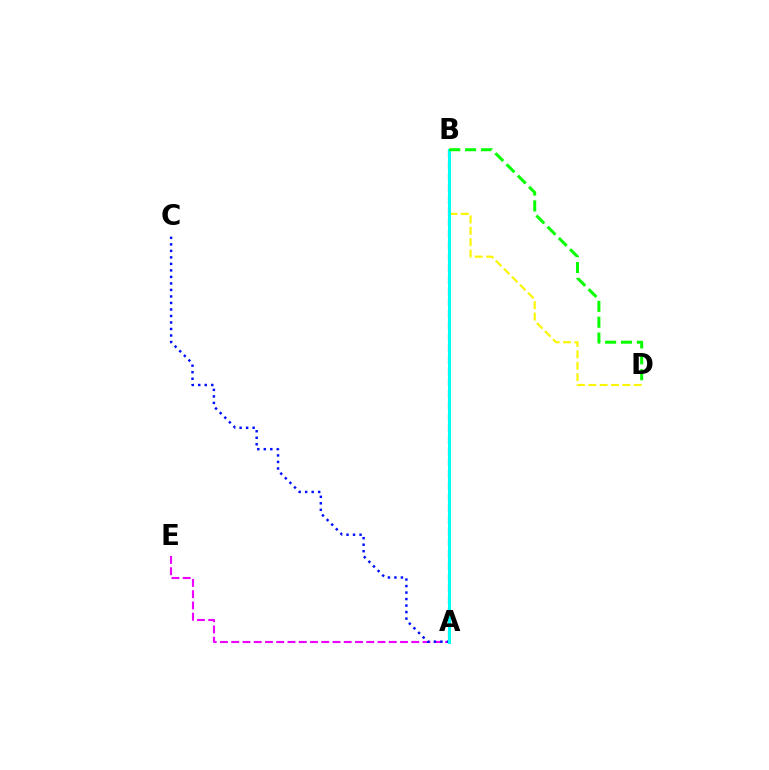{('B', 'D'): [{'color': '#fcf500', 'line_style': 'dashed', 'thickness': 1.54}, {'color': '#08ff00', 'line_style': 'dashed', 'thickness': 2.16}], ('A', 'E'): [{'color': '#ee00ff', 'line_style': 'dashed', 'thickness': 1.53}], ('A', 'C'): [{'color': '#0010ff', 'line_style': 'dotted', 'thickness': 1.77}], ('A', 'B'): [{'color': '#ff0000', 'line_style': 'dashed', 'thickness': 1.55}, {'color': '#00fff6', 'line_style': 'solid', 'thickness': 2.2}]}